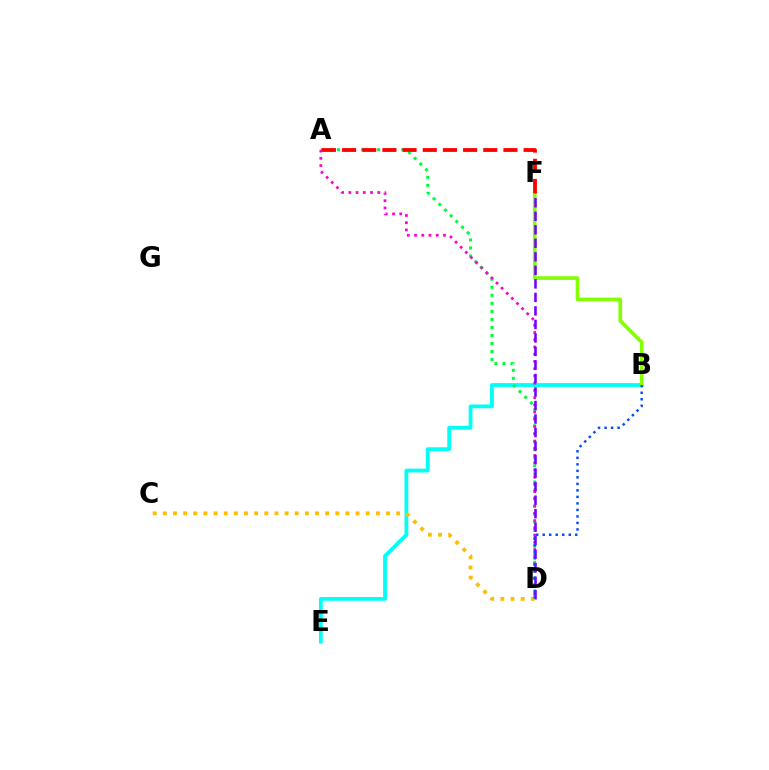{('B', 'E'): [{'color': '#00fff6', 'line_style': 'solid', 'thickness': 2.74}], ('A', 'D'): [{'color': '#00ff39', 'line_style': 'dotted', 'thickness': 2.18}, {'color': '#ff00cf', 'line_style': 'dotted', 'thickness': 1.97}], ('B', 'F'): [{'color': '#84ff00', 'line_style': 'solid', 'thickness': 2.64}], ('D', 'F'): [{'color': '#7200ff', 'line_style': 'dashed', 'thickness': 1.84}], ('A', 'F'): [{'color': '#ff0000', 'line_style': 'dashed', 'thickness': 2.74}], ('C', 'D'): [{'color': '#ffbd00', 'line_style': 'dotted', 'thickness': 2.76}], ('B', 'D'): [{'color': '#004bff', 'line_style': 'dotted', 'thickness': 1.77}]}